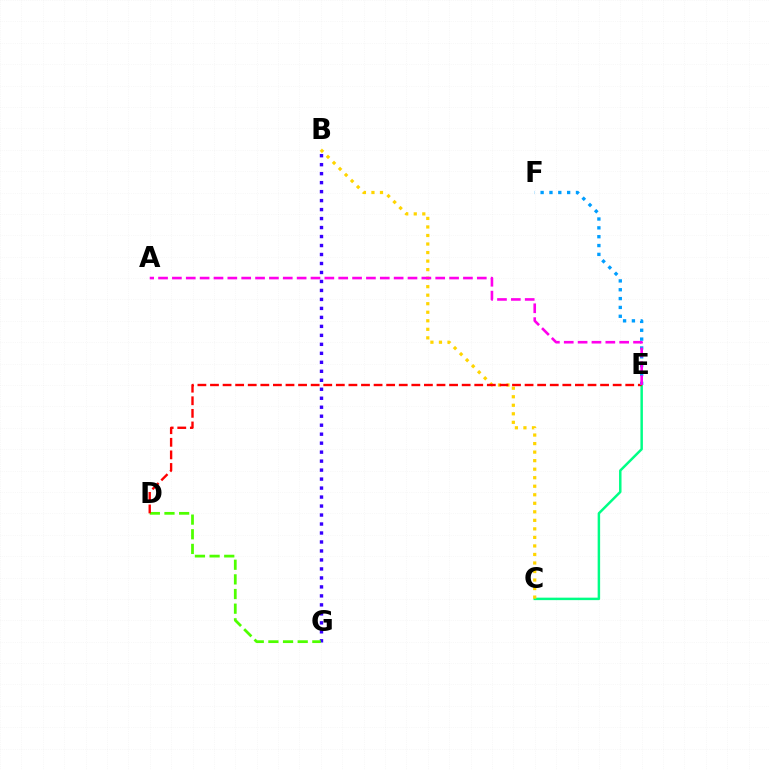{('C', 'E'): [{'color': '#00ff86', 'line_style': 'solid', 'thickness': 1.78}], ('B', 'G'): [{'color': '#3700ff', 'line_style': 'dotted', 'thickness': 2.44}], ('D', 'G'): [{'color': '#4fff00', 'line_style': 'dashed', 'thickness': 1.99}], ('B', 'C'): [{'color': '#ffd500', 'line_style': 'dotted', 'thickness': 2.32}], ('D', 'E'): [{'color': '#ff0000', 'line_style': 'dashed', 'thickness': 1.71}], ('E', 'F'): [{'color': '#009eff', 'line_style': 'dotted', 'thickness': 2.4}], ('A', 'E'): [{'color': '#ff00ed', 'line_style': 'dashed', 'thickness': 1.88}]}